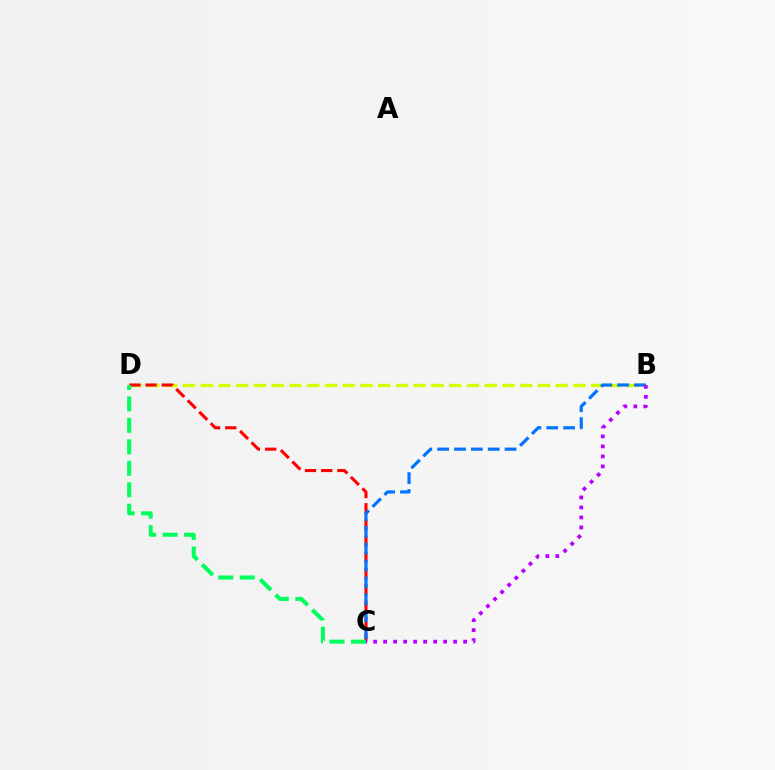{('B', 'D'): [{'color': '#d1ff00', 'line_style': 'dashed', 'thickness': 2.41}], ('C', 'D'): [{'color': '#ff0000', 'line_style': 'dashed', 'thickness': 2.2}, {'color': '#00ff5c', 'line_style': 'dashed', 'thickness': 2.92}], ('B', 'C'): [{'color': '#0074ff', 'line_style': 'dashed', 'thickness': 2.29}, {'color': '#b900ff', 'line_style': 'dotted', 'thickness': 2.72}]}